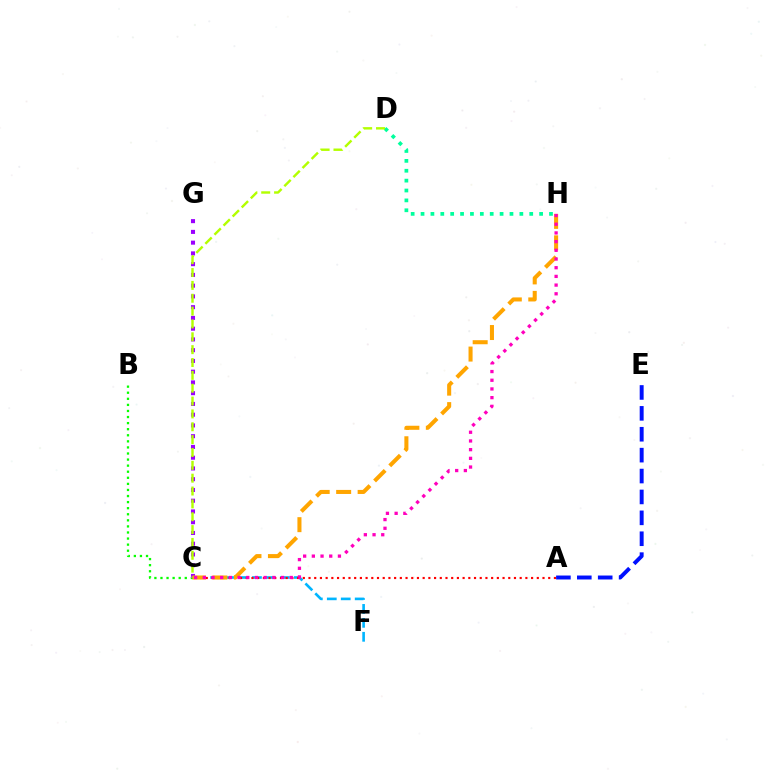{('D', 'H'): [{'color': '#00ff9d', 'line_style': 'dotted', 'thickness': 2.68}], ('C', 'F'): [{'color': '#00b5ff', 'line_style': 'dashed', 'thickness': 1.89}], ('A', 'C'): [{'color': '#ff0000', 'line_style': 'dotted', 'thickness': 1.55}], ('B', 'C'): [{'color': '#08ff00', 'line_style': 'dotted', 'thickness': 1.65}], ('C', 'G'): [{'color': '#9b00ff', 'line_style': 'dotted', 'thickness': 2.92}], ('A', 'E'): [{'color': '#0010ff', 'line_style': 'dashed', 'thickness': 2.84}], ('C', 'H'): [{'color': '#ffa500', 'line_style': 'dashed', 'thickness': 2.92}, {'color': '#ff00bd', 'line_style': 'dotted', 'thickness': 2.36}], ('C', 'D'): [{'color': '#b3ff00', 'line_style': 'dashed', 'thickness': 1.75}]}